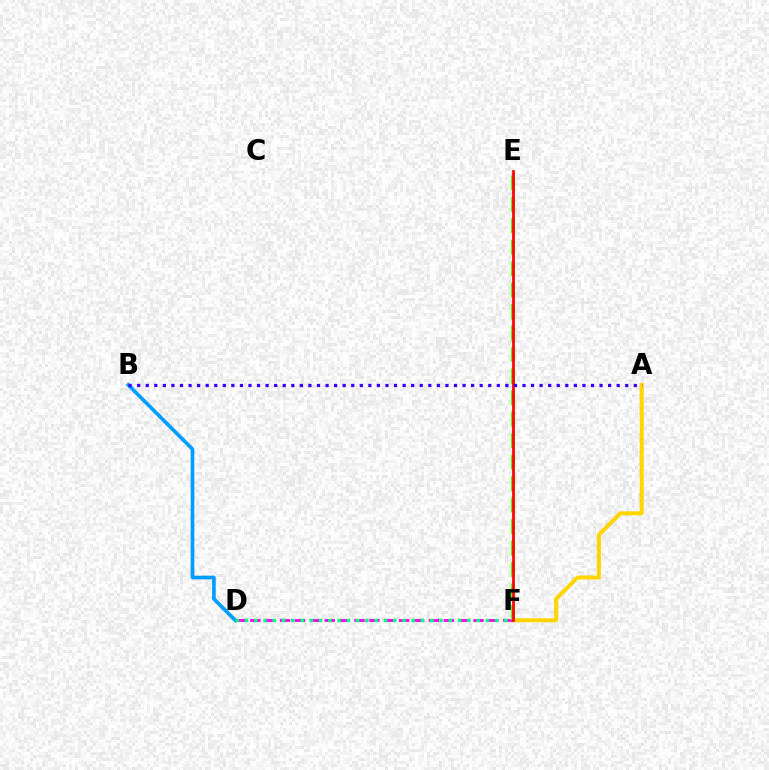{('A', 'F'): [{'color': '#ffd500', 'line_style': 'solid', 'thickness': 2.89}], ('D', 'F'): [{'color': '#ff00ed', 'line_style': 'dashed', 'thickness': 2.02}, {'color': '#00ff86', 'line_style': 'dotted', 'thickness': 2.52}], ('E', 'F'): [{'color': '#4fff00', 'line_style': 'dashed', 'thickness': 2.92}, {'color': '#ff0000', 'line_style': 'solid', 'thickness': 1.95}], ('B', 'D'): [{'color': '#009eff', 'line_style': 'solid', 'thickness': 2.64}], ('A', 'B'): [{'color': '#3700ff', 'line_style': 'dotted', 'thickness': 2.33}]}